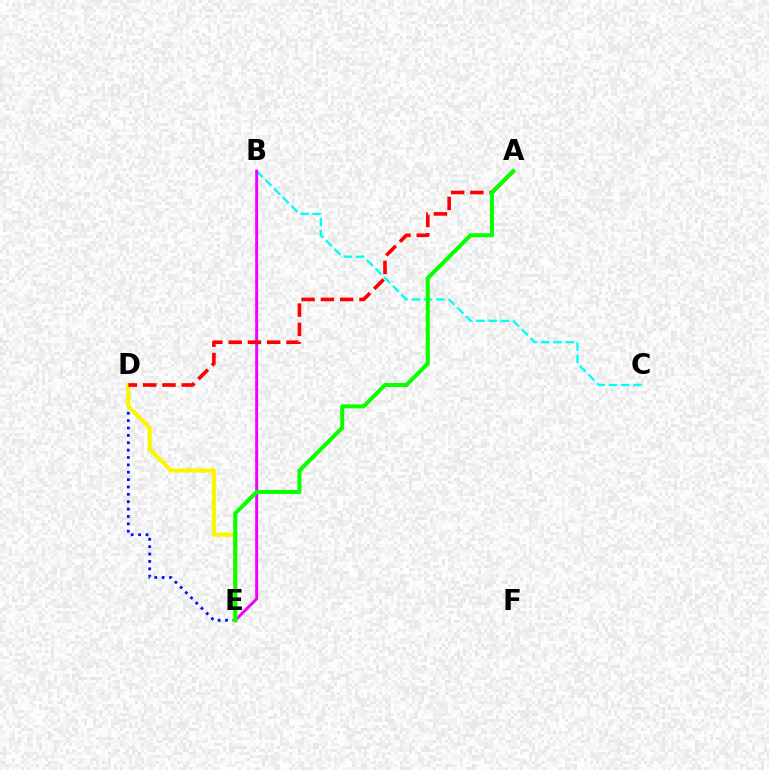{('B', 'C'): [{'color': '#00fff6', 'line_style': 'dashed', 'thickness': 1.66}], ('D', 'E'): [{'color': '#0010ff', 'line_style': 'dotted', 'thickness': 2.0}, {'color': '#fcf500', 'line_style': 'solid', 'thickness': 2.96}], ('B', 'E'): [{'color': '#ee00ff', 'line_style': 'solid', 'thickness': 2.12}], ('A', 'D'): [{'color': '#ff0000', 'line_style': 'dashed', 'thickness': 2.62}], ('A', 'E'): [{'color': '#08ff00', 'line_style': 'solid', 'thickness': 2.89}]}